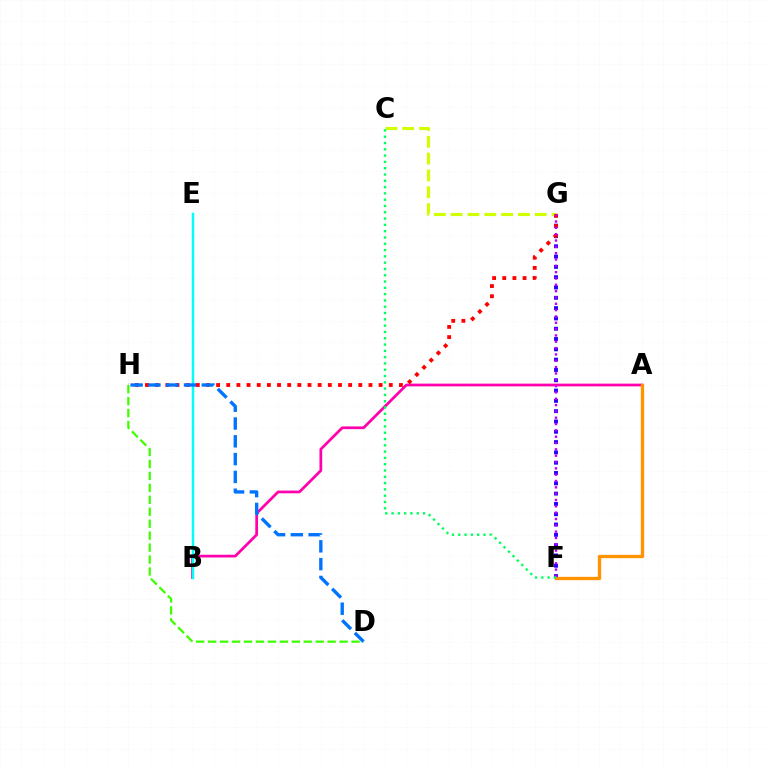{('A', 'B'): [{'color': '#ff00ac', 'line_style': 'solid', 'thickness': 1.97}], ('F', 'G'): [{'color': '#2500ff', 'line_style': 'dotted', 'thickness': 2.8}, {'color': '#b900ff', 'line_style': 'dotted', 'thickness': 1.72}], ('B', 'E'): [{'color': '#00fff6', 'line_style': 'solid', 'thickness': 1.77}], ('C', 'G'): [{'color': '#d1ff00', 'line_style': 'dashed', 'thickness': 2.28}], ('G', 'H'): [{'color': '#ff0000', 'line_style': 'dotted', 'thickness': 2.76}], ('A', 'F'): [{'color': '#ff9400', 'line_style': 'solid', 'thickness': 2.39}], ('D', 'H'): [{'color': '#0074ff', 'line_style': 'dashed', 'thickness': 2.42}, {'color': '#3dff00', 'line_style': 'dashed', 'thickness': 1.62}], ('C', 'F'): [{'color': '#00ff5c', 'line_style': 'dotted', 'thickness': 1.71}]}